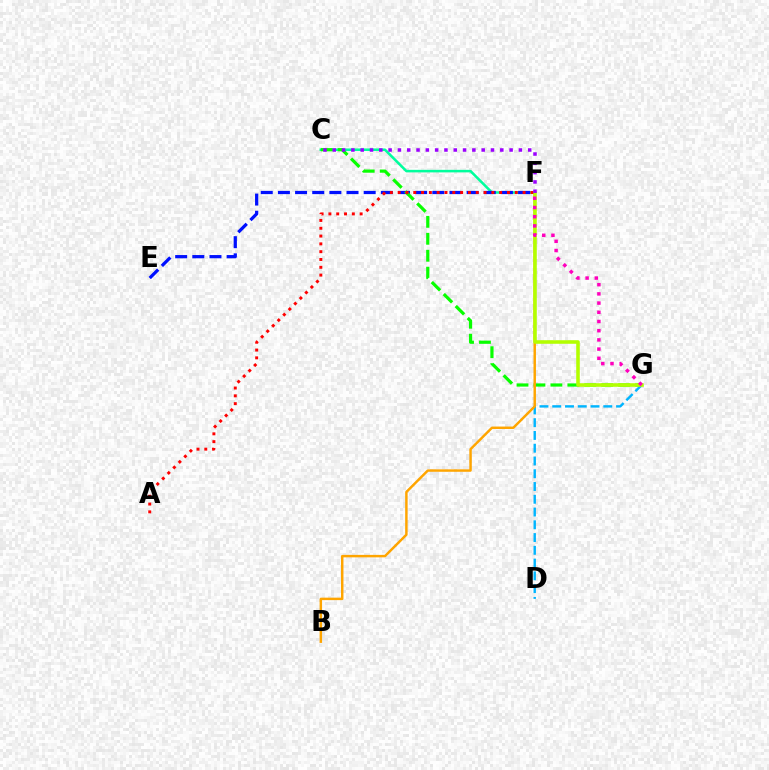{('C', 'F'): [{'color': '#00ff9d', 'line_style': 'solid', 'thickness': 1.84}, {'color': '#9b00ff', 'line_style': 'dotted', 'thickness': 2.53}], ('E', 'F'): [{'color': '#0010ff', 'line_style': 'dashed', 'thickness': 2.33}], ('C', 'G'): [{'color': '#08ff00', 'line_style': 'dashed', 'thickness': 2.3}], ('D', 'G'): [{'color': '#00b5ff', 'line_style': 'dashed', 'thickness': 1.73}], ('B', 'F'): [{'color': '#ffa500', 'line_style': 'solid', 'thickness': 1.77}], ('F', 'G'): [{'color': '#b3ff00', 'line_style': 'solid', 'thickness': 2.57}, {'color': '#ff00bd', 'line_style': 'dotted', 'thickness': 2.5}], ('A', 'F'): [{'color': '#ff0000', 'line_style': 'dotted', 'thickness': 2.12}]}